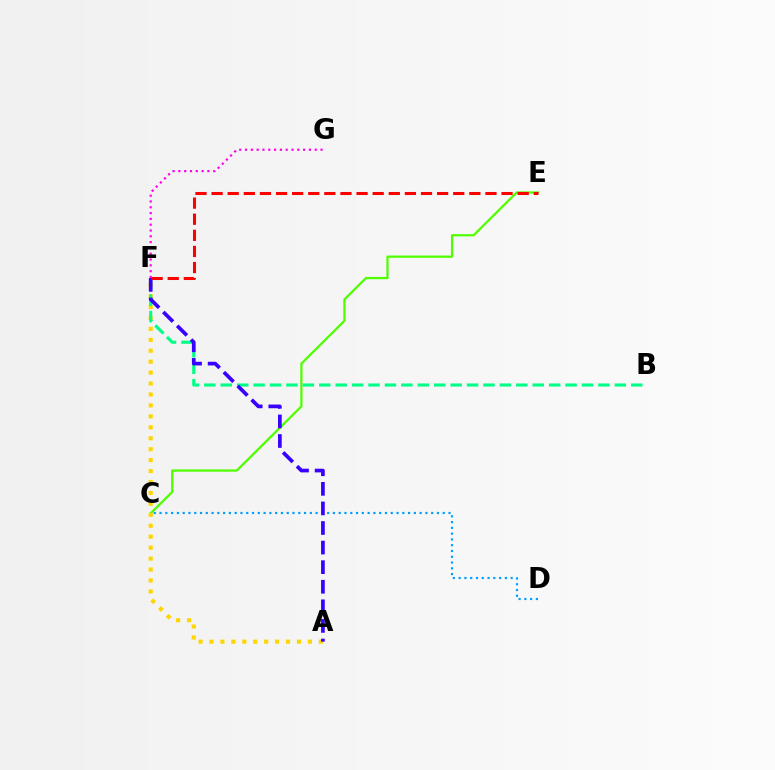{('C', 'E'): [{'color': '#4fff00', 'line_style': 'solid', 'thickness': 1.63}], ('A', 'F'): [{'color': '#ffd500', 'line_style': 'dotted', 'thickness': 2.97}, {'color': '#3700ff', 'line_style': 'dashed', 'thickness': 2.66}], ('B', 'F'): [{'color': '#00ff86', 'line_style': 'dashed', 'thickness': 2.23}], ('C', 'D'): [{'color': '#009eff', 'line_style': 'dotted', 'thickness': 1.57}], ('E', 'F'): [{'color': '#ff0000', 'line_style': 'dashed', 'thickness': 2.19}], ('F', 'G'): [{'color': '#ff00ed', 'line_style': 'dotted', 'thickness': 1.58}]}